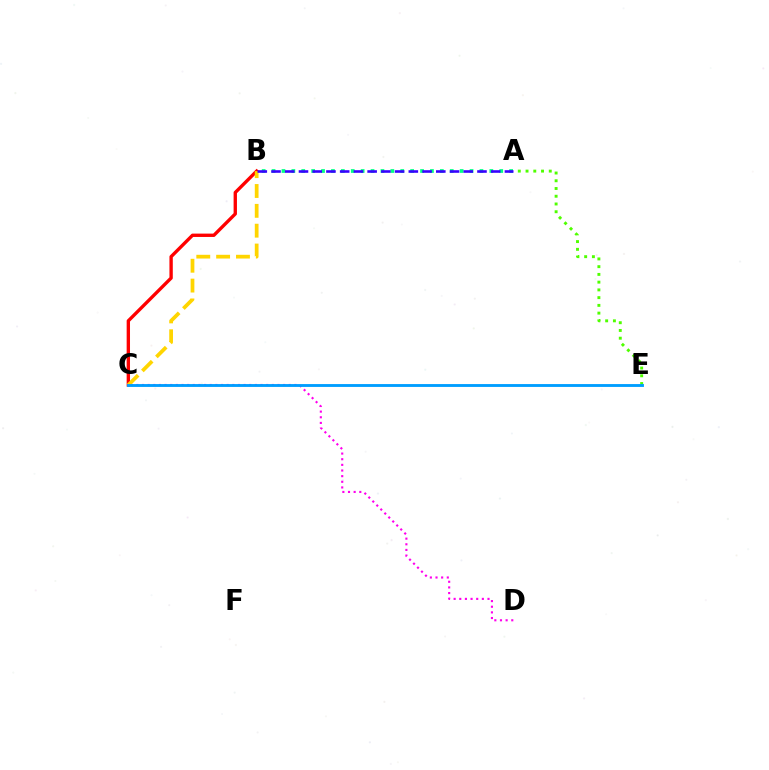{('A', 'B'): [{'color': '#00ff86', 'line_style': 'dotted', 'thickness': 2.69}, {'color': '#3700ff', 'line_style': 'dashed', 'thickness': 1.87}], ('B', 'C'): [{'color': '#ff0000', 'line_style': 'solid', 'thickness': 2.41}, {'color': '#ffd500', 'line_style': 'dashed', 'thickness': 2.7}], ('A', 'E'): [{'color': '#4fff00', 'line_style': 'dotted', 'thickness': 2.1}], ('C', 'D'): [{'color': '#ff00ed', 'line_style': 'dotted', 'thickness': 1.53}], ('C', 'E'): [{'color': '#009eff', 'line_style': 'solid', 'thickness': 2.06}]}